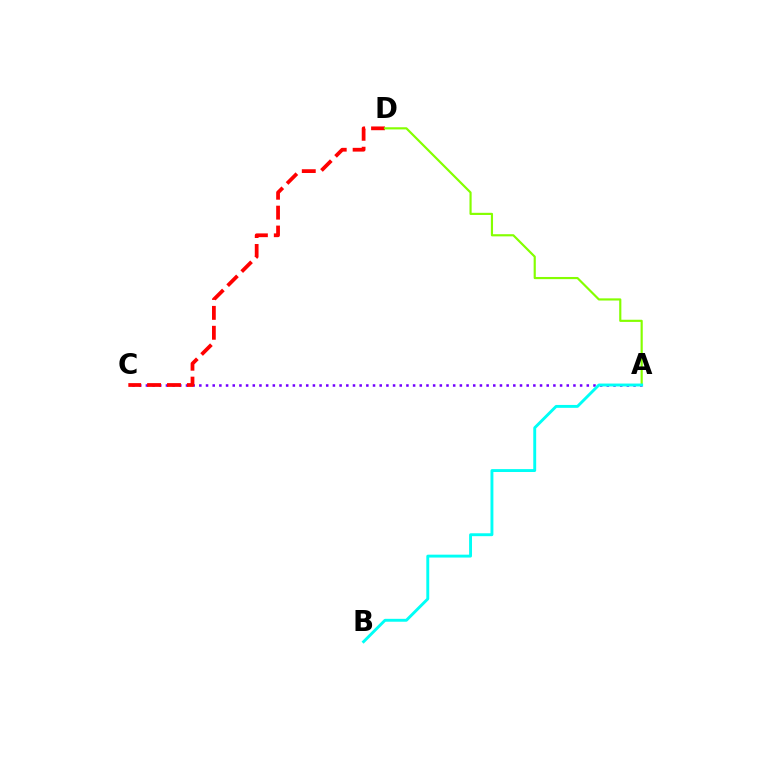{('A', 'C'): [{'color': '#7200ff', 'line_style': 'dotted', 'thickness': 1.81}], ('C', 'D'): [{'color': '#ff0000', 'line_style': 'dashed', 'thickness': 2.7}], ('A', 'D'): [{'color': '#84ff00', 'line_style': 'solid', 'thickness': 1.56}], ('A', 'B'): [{'color': '#00fff6', 'line_style': 'solid', 'thickness': 2.09}]}